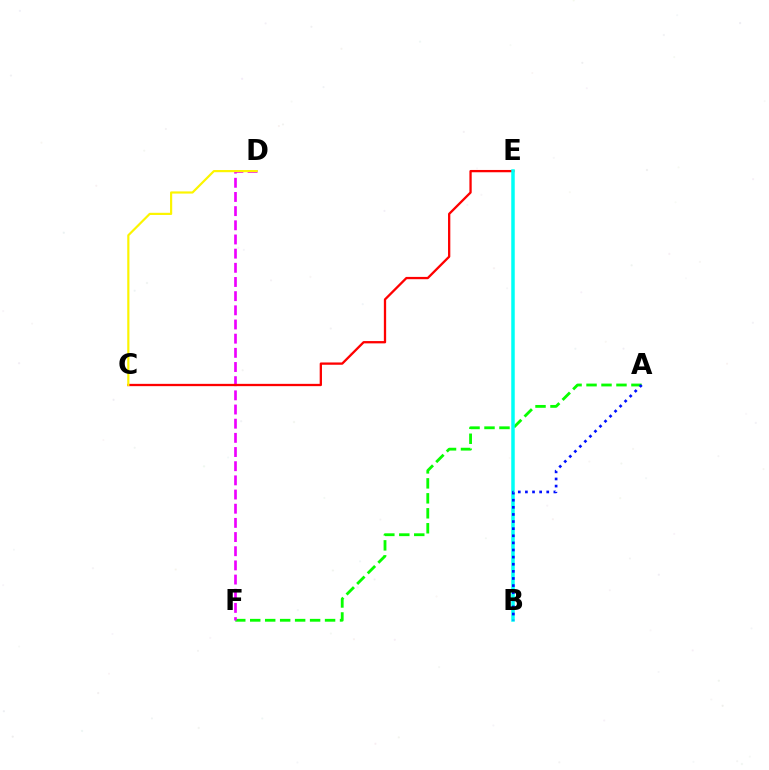{('A', 'F'): [{'color': '#08ff00', 'line_style': 'dashed', 'thickness': 2.03}], ('D', 'F'): [{'color': '#ee00ff', 'line_style': 'dashed', 'thickness': 1.93}], ('C', 'E'): [{'color': '#ff0000', 'line_style': 'solid', 'thickness': 1.65}], ('C', 'D'): [{'color': '#fcf500', 'line_style': 'solid', 'thickness': 1.57}], ('B', 'E'): [{'color': '#00fff6', 'line_style': 'solid', 'thickness': 2.52}], ('A', 'B'): [{'color': '#0010ff', 'line_style': 'dotted', 'thickness': 1.93}]}